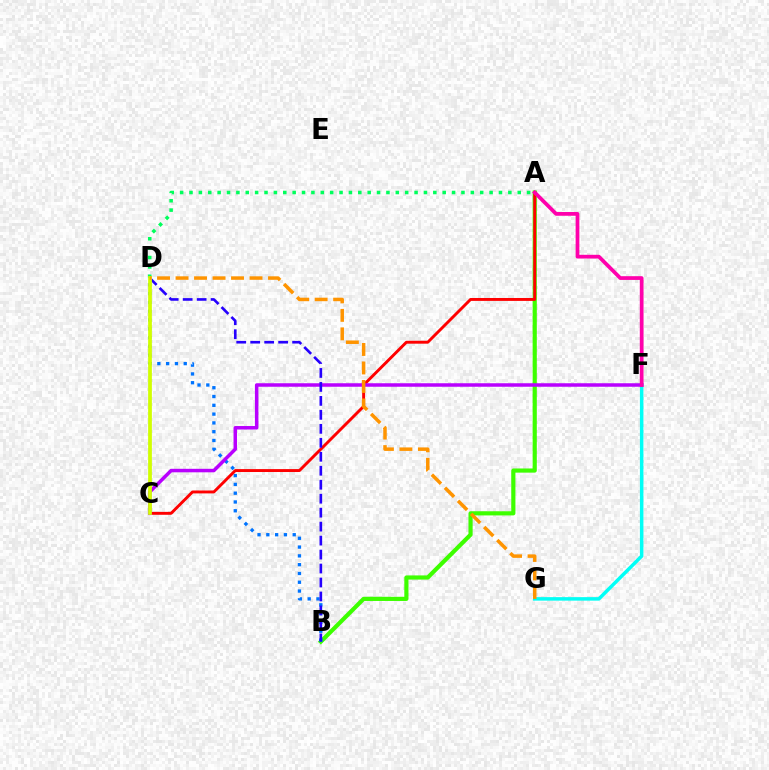{('A', 'B'): [{'color': '#3dff00', 'line_style': 'solid', 'thickness': 3.0}], ('A', 'D'): [{'color': '#00ff5c', 'line_style': 'dotted', 'thickness': 2.55}], ('F', 'G'): [{'color': '#00fff6', 'line_style': 'solid', 'thickness': 2.52}], ('B', 'D'): [{'color': '#0074ff', 'line_style': 'dotted', 'thickness': 2.39}, {'color': '#2500ff', 'line_style': 'dashed', 'thickness': 1.9}], ('A', 'C'): [{'color': '#ff0000', 'line_style': 'solid', 'thickness': 2.1}], ('C', 'F'): [{'color': '#b900ff', 'line_style': 'solid', 'thickness': 2.52}], ('A', 'F'): [{'color': '#ff00ac', 'line_style': 'solid', 'thickness': 2.7}], ('C', 'D'): [{'color': '#d1ff00', 'line_style': 'solid', 'thickness': 2.69}], ('D', 'G'): [{'color': '#ff9400', 'line_style': 'dashed', 'thickness': 2.51}]}